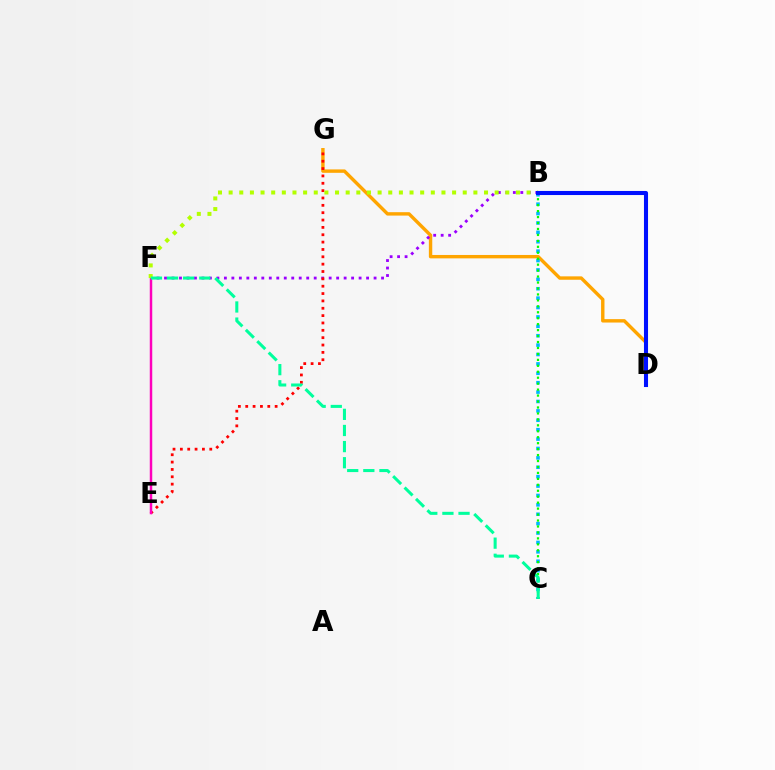{('D', 'G'): [{'color': '#ffa500', 'line_style': 'solid', 'thickness': 2.45}], ('B', 'C'): [{'color': '#00b5ff', 'line_style': 'dotted', 'thickness': 2.55}, {'color': '#08ff00', 'line_style': 'dotted', 'thickness': 1.62}], ('B', 'F'): [{'color': '#9b00ff', 'line_style': 'dotted', 'thickness': 2.03}, {'color': '#b3ff00', 'line_style': 'dotted', 'thickness': 2.89}], ('E', 'G'): [{'color': '#ff0000', 'line_style': 'dotted', 'thickness': 2.0}], ('E', 'F'): [{'color': '#ff00bd', 'line_style': 'solid', 'thickness': 1.78}], ('B', 'D'): [{'color': '#0010ff', 'line_style': 'solid', 'thickness': 2.93}], ('C', 'F'): [{'color': '#00ff9d', 'line_style': 'dashed', 'thickness': 2.19}]}